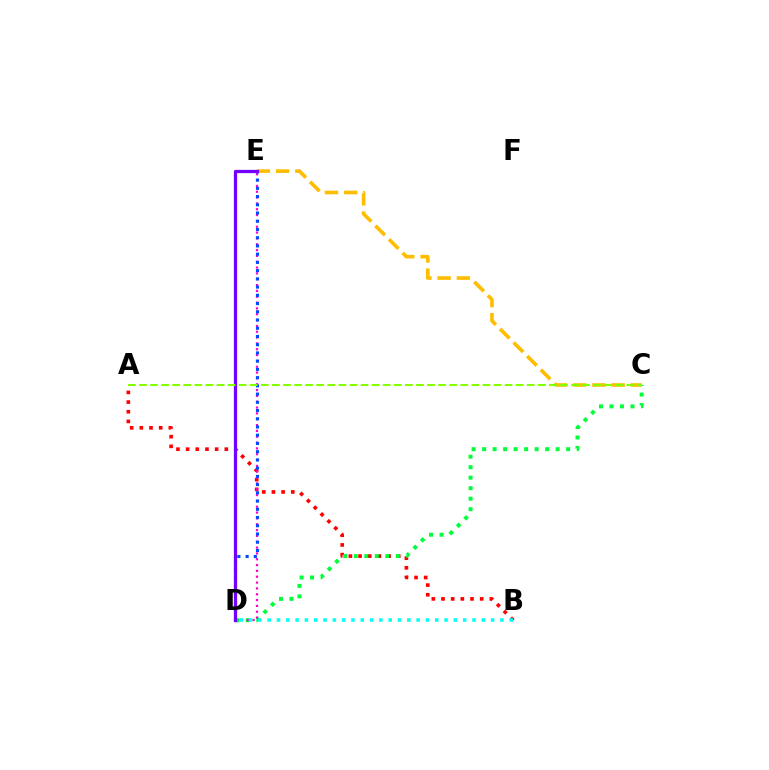{('C', 'E'): [{'color': '#ffbd00', 'line_style': 'dashed', 'thickness': 2.61}], ('A', 'B'): [{'color': '#ff0000', 'line_style': 'dotted', 'thickness': 2.63}], ('C', 'D'): [{'color': '#00ff39', 'line_style': 'dotted', 'thickness': 2.86}], ('D', 'E'): [{'color': '#ff00cf', 'line_style': 'dotted', 'thickness': 1.58}, {'color': '#004bff', 'line_style': 'dotted', 'thickness': 2.24}, {'color': '#7200ff', 'line_style': 'solid', 'thickness': 2.33}], ('B', 'D'): [{'color': '#00fff6', 'line_style': 'dotted', 'thickness': 2.53}], ('A', 'C'): [{'color': '#84ff00', 'line_style': 'dashed', 'thickness': 1.51}]}